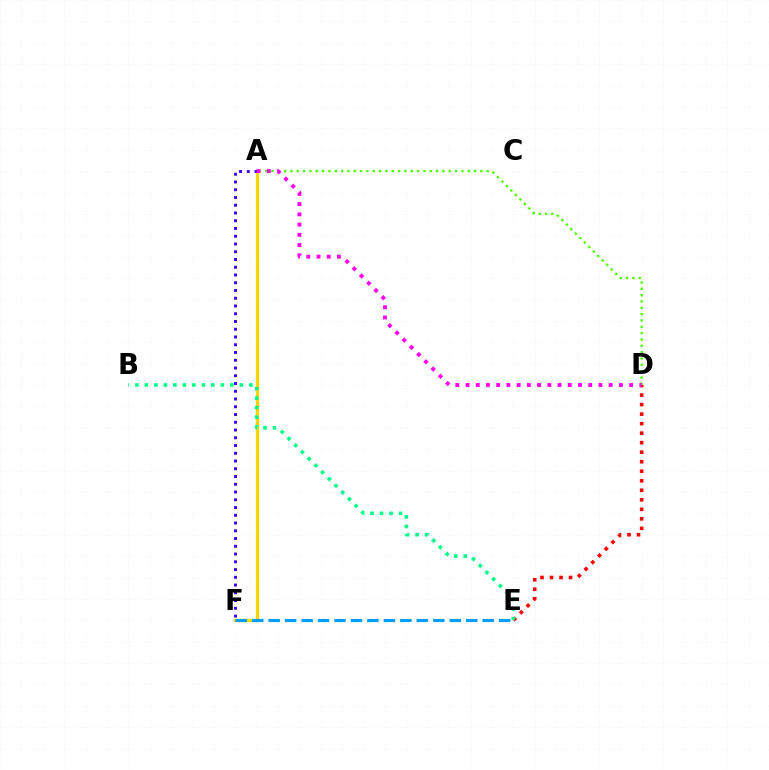{('D', 'E'): [{'color': '#ff0000', 'line_style': 'dotted', 'thickness': 2.59}], ('A', 'D'): [{'color': '#4fff00', 'line_style': 'dotted', 'thickness': 1.72}, {'color': '#ff00ed', 'line_style': 'dotted', 'thickness': 2.78}], ('A', 'F'): [{'color': '#ffd500', 'line_style': 'solid', 'thickness': 2.36}, {'color': '#3700ff', 'line_style': 'dotted', 'thickness': 2.11}], ('B', 'E'): [{'color': '#00ff86', 'line_style': 'dotted', 'thickness': 2.58}], ('E', 'F'): [{'color': '#009eff', 'line_style': 'dashed', 'thickness': 2.24}]}